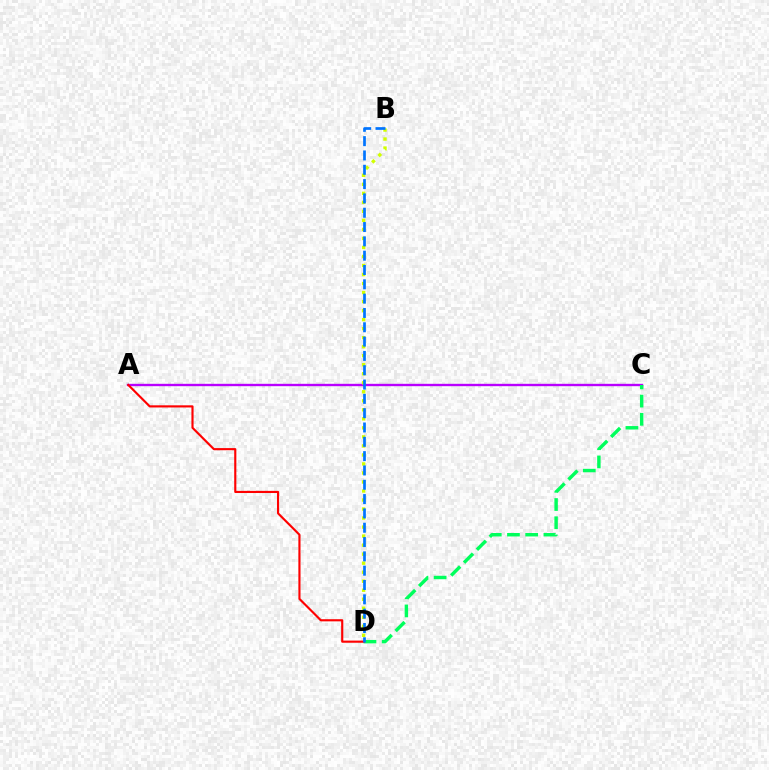{('A', 'C'): [{'color': '#b900ff', 'line_style': 'solid', 'thickness': 1.7}], ('C', 'D'): [{'color': '#00ff5c', 'line_style': 'dashed', 'thickness': 2.47}], ('B', 'D'): [{'color': '#d1ff00', 'line_style': 'dotted', 'thickness': 2.45}, {'color': '#0074ff', 'line_style': 'dashed', 'thickness': 1.95}], ('A', 'D'): [{'color': '#ff0000', 'line_style': 'solid', 'thickness': 1.54}]}